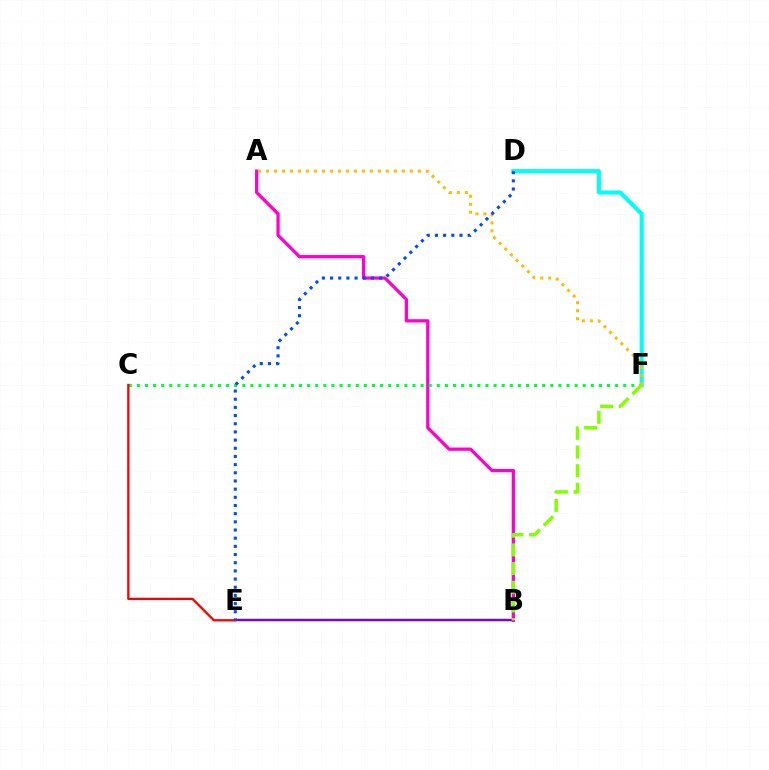{('B', 'E'): [{'color': '#7200ff', 'line_style': 'solid', 'thickness': 1.74}], ('A', 'B'): [{'color': '#ff00cf', 'line_style': 'solid', 'thickness': 2.34}], ('C', 'F'): [{'color': '#00ff39', 'line_style': 'dotted', 'thickness': 2.2}], ('D', 'F'): [{'color': '#00fff6', 'line_style': 'solid', 'thickness': 2.96}], ('A', 'F'): [{'color': '#ffbd00', 'line_style': 'dotted', 'thickness': 2.17}], ('C', 'E'): [{'color': '#ff0000', 'line_style': 'solid', 'thickness': 1.66}], ('D', 'E'): [{'color': '#004bff', 'line_style': 'dotted', 'thickness': 2.22}], ('B', 'F'): [{'color': '#84ff00', 'line_style': 'dashed', 'thickness': 2.54}]}